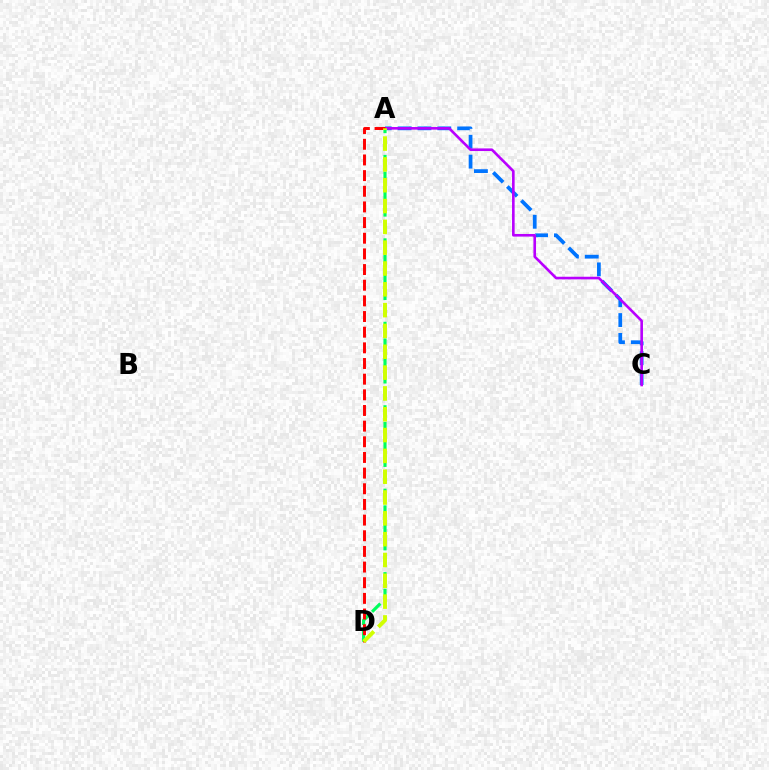{('A', 'C'): [{'color': '#0074ff', 'line_style': 'dashed', 'thickness': 2.7}, {'color': '#b900ff', 'line_style': 'solid', 'thickness': 1.89}], ('A', 'D'): [{'color': '#00ff5c', 'line_style': 'dashed', 'thickness': 2.27}, {'color': '#ff0000', 'line_style': 'dashed', 'thickness': 2.13}, {'color': '#d1ff00', 'line_style': 'dashed', 'thickness': 2.83}]}